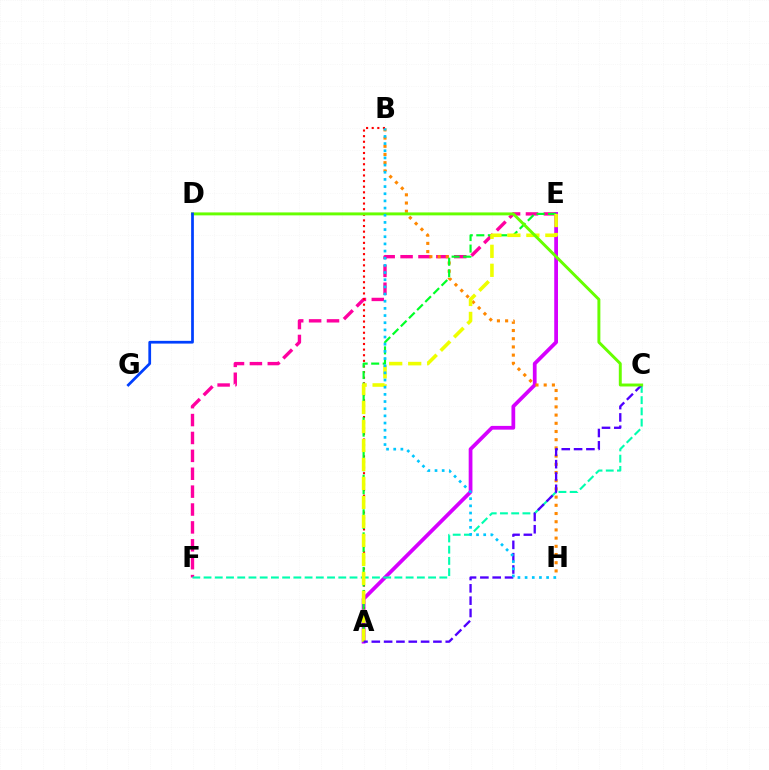{('E', 'F'): [{'color': '#ff00a0', 'line_style': 'dashed', 'thickness': 2.43}], ('A', 'E'): [{'color': '#d600ff', 'line_style': 'solid', 'thickness': 2.7}, {'color': '#00ff27', 'line_style': 'dashed', 'thickness': 1.57}, {'color': '#eeff00', 'line_style': 'dashed', 'thickness': 2.58}], ('C', 'F'): [{'color': '#00ffaf', 'line_style': 'dashed', 'thickness': 1.53}], ('B', 'H'): [{'color': '#ff8800', 'line_style': 'dotted', 'thickness': 2.23}, {'color': '#00c7ff', 'line_style': 'dotted', 'thickness': 1.95}], ('A', 'B'): [{'color': '#ff0000', 'line_style': 'dotted', 'thickness': 1.53}], ('A', 'C'): [{'color': '#4f00ff', 'line_style': 'dashed', 'thickness': 1.67}], ('C', 'D'): [{'color': '#66ff00', 'line_style': 'solid', 'thickness': 2.12}], ('D', 'G'): [{'color': '#003fff', 'line_style': 'solid', 'thickness': 1.97}]}